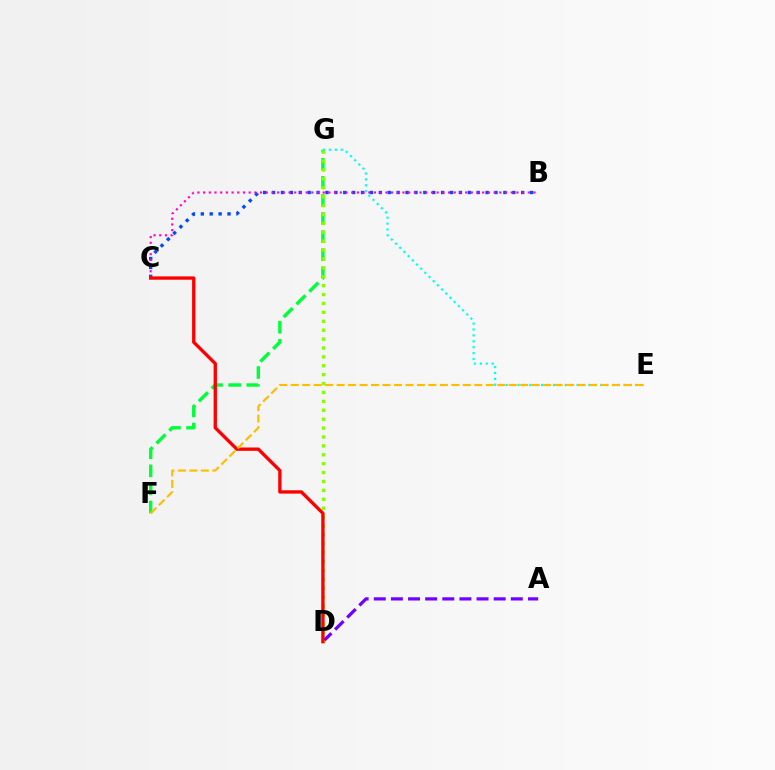{('B', 'C'): [{'color': '#004bff', 'line_style': 'dotted', 'thickness': 2.42}, {'color': '#ff00cf', 'line_style': 'dotted', 'thickness': 1.55}], ('F', 'G'): [{'color': '#00ff39', 'line_style': 'dashed', 'thickness': 2.46}], ('A', 'D'): [{'color': '#7200ff', 'line_style': 'dashed', 'thickness': 2.33}], ('D', 'G'): [{'color': '#84ff00', 'line_style': 'dotted', 'thickness': 2.42}], ('E', 'G'): [{'color': '#00fff6', 'line_style': 'dotted', 'thickness': 1.6}], ('C', 'D'): [{'color': '#ff0000', 'line_style': 'solid', 'thickness': 2.4}], ('E', 'F'): [{'color': '#ffbd00', 'line_style': 'dashed', 'thickness': 1.56}]}